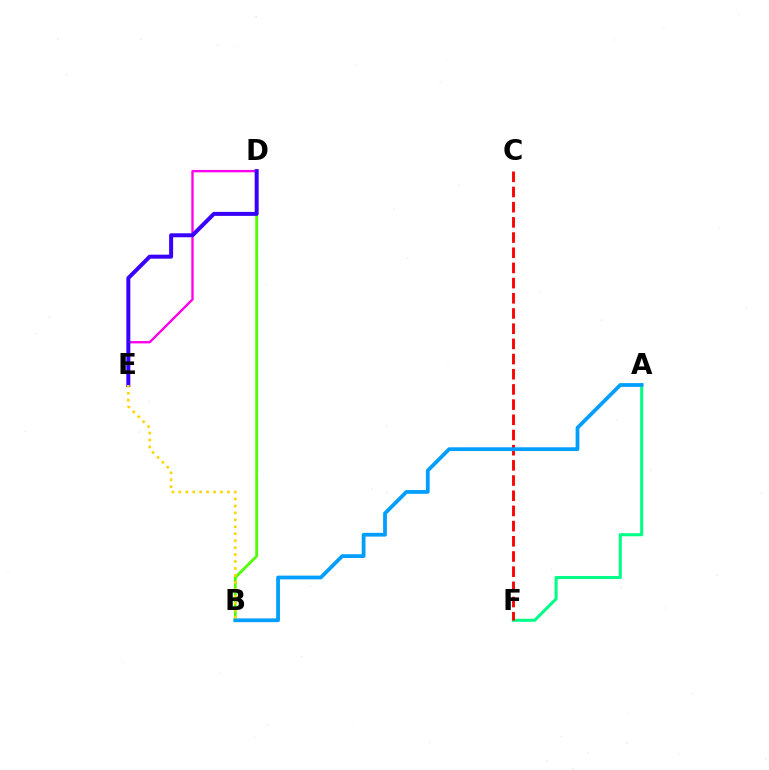{('A', 'F'): [{'color': '#00ff86', 'line_style': 'solid', 'thickness': 2.21}], ('B', 'D'): [{'color': '#4fff00', 'line_style': 'solid', 'thickness': 2.0}], ('C', 'F'): [{'color': '#ff0000', 'line_style': 'dashed', 'thickness': 2.06}], ('D', 'E'): [{'color': '#ff00ed', 'line_style': 'solid', 'thickness': 1.7}, {'color': '#3700ff', 'line_style': 'solid', 'thickness': 2.86}], ('A', 'B'): [{'color': '#009eff', 'line_style': 'solid', 'thickness': 2.7}], ('B', 'E'): [{'color': '#ffd500', 'line_style': 'dotted', 'thickness': 1.89}]}